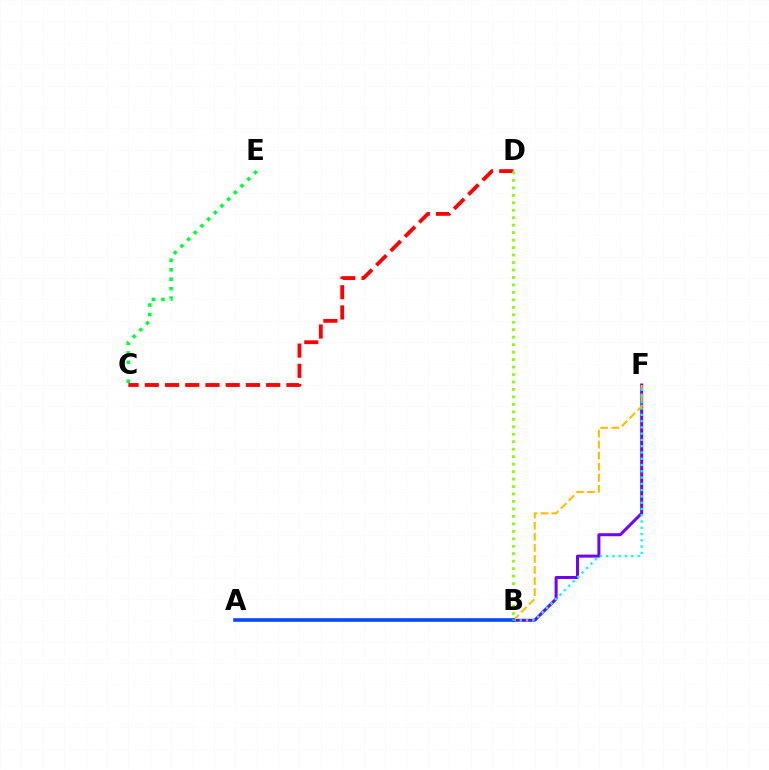{('A', 'B'): [{'color': '#ff00cf', 'line_style': 'solid', 'thickness': 1.75}, {'color': '#004bff', 'line_style': 'solid', 'thickness': 2.55}], ('B', 'F'): [{'color': '#7200ff', 'line_style': 'solid', 'thickness': 2.16}, {'color': '#ffbd00', 'line_style': 'dashed', 'thickness': 1.5}, {'color': '#00fff6', 'line_style': 'dotted', 'thickness': 1.71}], ('C', 'E'): [{'color': '#00ff39', 'line_style': 'dotted', 'thickness': 2.57}], ('C', 'D'): [{'color': '#ff0000', 'line_style': 'dashed', 'thickness': 2.75}], ('B', 'D'): [{'color': '#84ff00', 'line_style': 'dotted', 'thickness': 2.03}]}